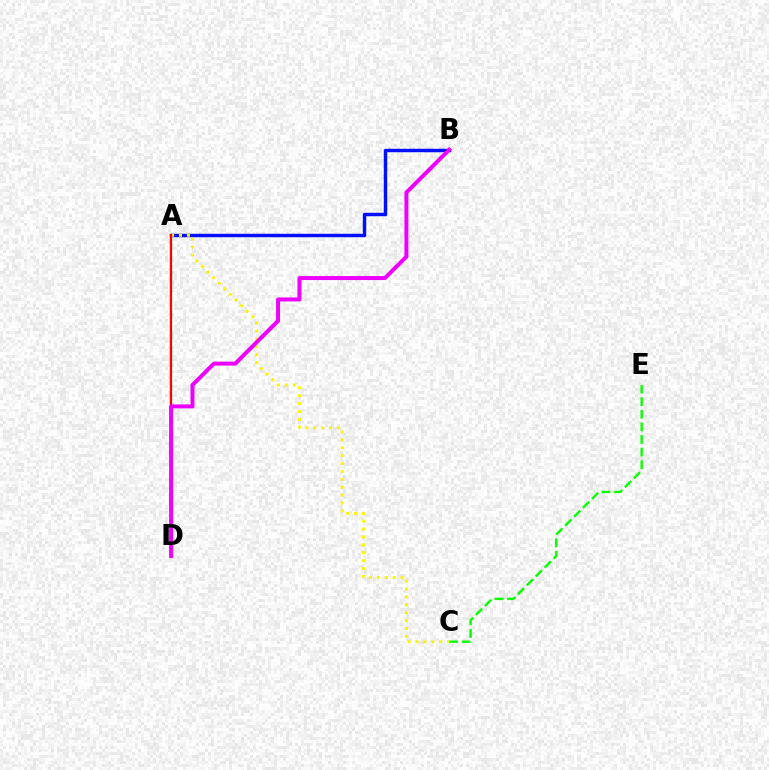{('A', 'B'): [{'color': '#0010ff', 'line_style': 'solid', 'thickness': 2.48}], ('C', 'E'): [{'color': '#08ff00', 'line_style': 'dashed', 'thickness': 1.71}], ('A', 'D'): [{'color': '#00fff6', 'line_style': 'solid', 'thickness': 1.74}, {'color': '#ff0000', 'line_style': 'solid', 'thickness': 1.62}], ('A', 'C'): [{'color': '#fcf500', 'line_style': 'dotted', 'thickness': 2.15}], ('B', 'D'): [{'color': '#ee00ff', 'line_style': 'solid', 'thickness': 2.87}]}